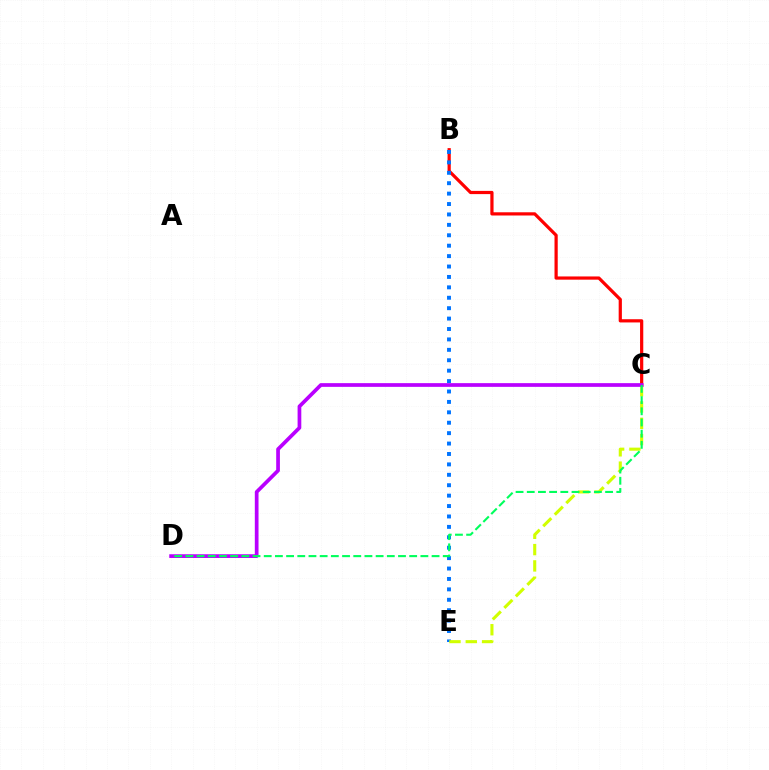{('B', 'C'): [{'color': '#ff0000', 'line_style': 'solid', 'thickness': 2.31}], ('B', 'E'): [{'color': '#0074ff', 'line_style': 'dotted', 'thickness': 2.83}], ('C', 'E'): [{'color': '#d1ff00', 'line_style': 'dashed', 'thickness': 2.22}], ('C', 'D'): [{'color': '#b900ff', 'line_style': 'solid', 'thickness': 2.67}, {'color': '#00ff5c', 'line_style': 'dashed', 'thickness': 1.52}]}